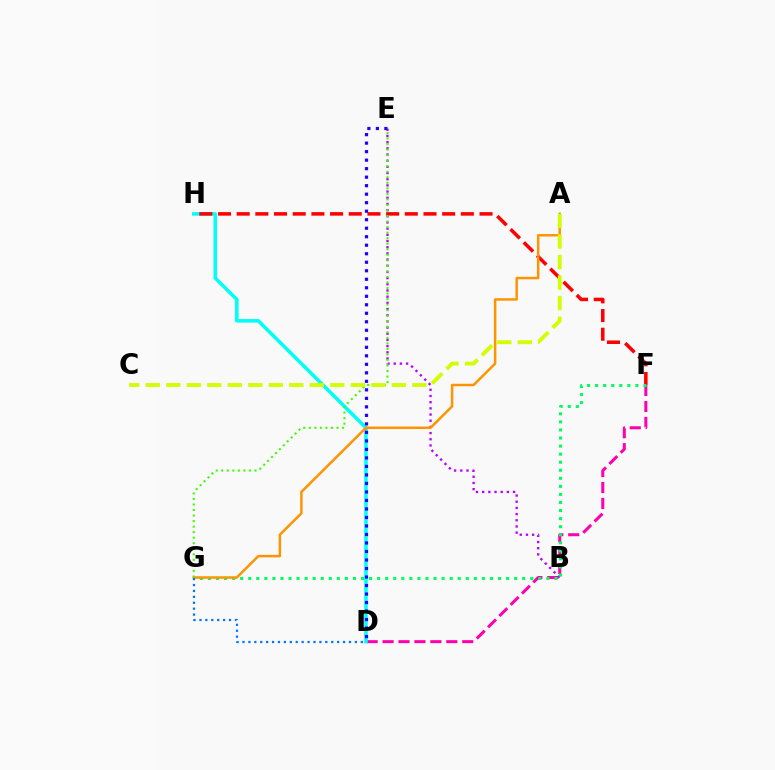{('D', 'F'): [{'color': '#ff00ac', 'line_style': 'dashed', 'thickness': 2.16}], ('D', 'H'): [{'color': '#00fff6', 'line_style': 'solid', 'thickness': 2.55}], ('F', 'H'): [{'color': '#ff0000', 'line_style': 'dashed', 'thickness': 2.54}], ('B', 'E'): [{'color': '#b900ff', 'line_style': 'dotted', 'thickness': 1.68}], ('F', 'G'): [{'color': '#00ff5c', 'line_style': 'dotted', 'thickness': 2.19}], ('A', 'G'): [{'color': '#ff9400', 'line_style': 'solid', 'thickness': 1.79}], ('D', 'E'): [{'color': '#2500ff', 'line_style': 'dotted', 'thickness': 2.31}], ('E', 'G'): [{'color': '#3dff00', 'line_style': 'dotted', 'thickness': 1.5}], ('A', 'C'): [{'color': '#d1ff00', 'line_style': 'dashed', 'thickness': 2.79}], ('D', 'G'): [{'color': '#0074ff', 'line_style': 'dotted', 'thickness': 1.61}]}